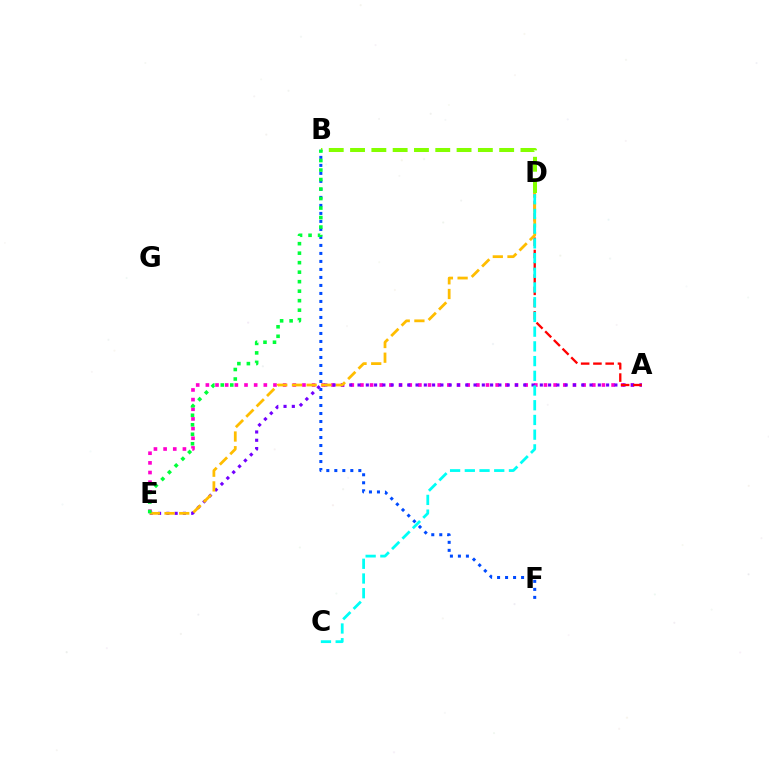{('A', 'E'): [{'color': '#ff00cf', 'line_style': 'dotted', 'thickness': 2.62}, {'color': '#7200ff', 'line_style': 'dotted', 'thickness': 2.25}], ('B', 'F'): [{'color': '#004bff', 'line_style': 'dotted', 'thickness': 2.17}], ('A', 'D'): [{'color': '#ff0000', 'line_style': 'dashed', 'thickness': 1.67}], ('D', 'E'): [{'color': '#ffbd00', 'line_style': 'dashed', 'thickness': 2.0}], ('C', 'D'): [{'color': '#00fff6', 'line_style': 'dashed', 'thickness': 2.0}], ('B', 'D'): [{'color': '#84ff00', 'line_style': 'dashed', 'thickness': 2.89}], ('B', 'E'): [{'color': '#00ff39', 'line_style': 'dotted', 'thickness': 2.58}]}